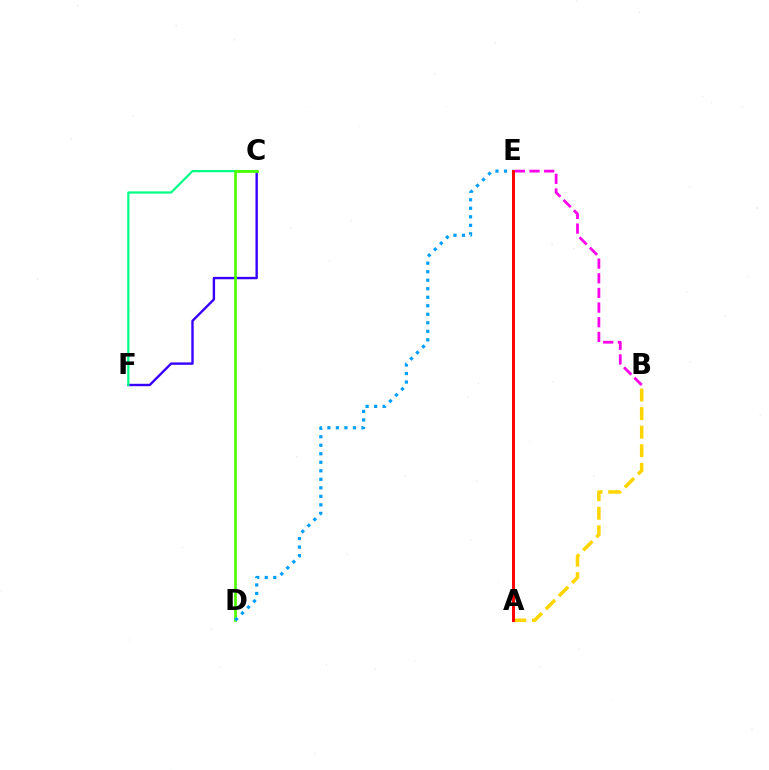{('C', 'F'): [{'color': '#3700ff', 'line_style': 'solid', 'thickness': 1.72}, {'color': '#00ff86', 'line_style': 'solid', 'thickness': 1.6}], ('A', 'B'): [{'color': '#ffd500', 'line_style': 'dashed', 'thickness': 2.52}], ('C', 'D'): [{'color': '#4fff00', 'line_style': 'solid', 'thickness': 1.95}], ('D', 'E'): [{'color': '#009eff', 'line_style': 'dotted', 'thickness': 2.31}], ('B', 'E'): [{'color': '#ff00ed', 'line_style': 'dashed', 'thickness': 1.99}], ('A', 'E'): [{'color': '#ff0000', 'line_style': 'solid', 'thickness': 2.12}]}